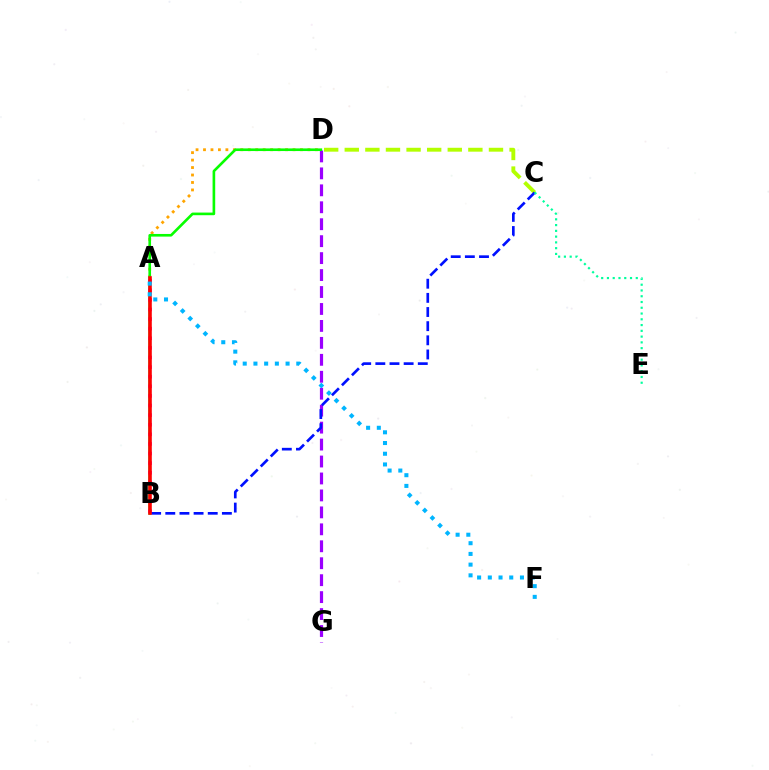{('A', 'D'): [{'color': '#ffa500', 'line_style': 'dotted', 'thickness': 2.03}], ('D', 'G'): [{'color': '#9b00ff', 'line_style': 'dashed', 'thickness': 2.3}], ('B', 'D'): [{'color': '#08ff00', 'line_style': 'solid', 'thickness': 1.9}], ('C', 'D'): [{'color': '#b3ff00', 'line_style': 'dashed', 'thickness': 2.8}], ('A', 'B'): [{'color': '#ff00bd', 'line_style': 'dotted', 'thickness': 2.61}, {'color': '#ff0000', 'line_style': 'solid', 'thickness': 2.58}], ('B', 'C'): [{'color': '#0010ff', 'line_style': 'dashed', 'thickness': 1.92}], ('C', 'E'): [{'color': '#00ff9d', 'line_style': 'dotted', 'thickness': 1.57}], ('A', 'F'): [{'color': '#00b5ff', 'line_style': 'dotted', 'thickness': 2.91}]}